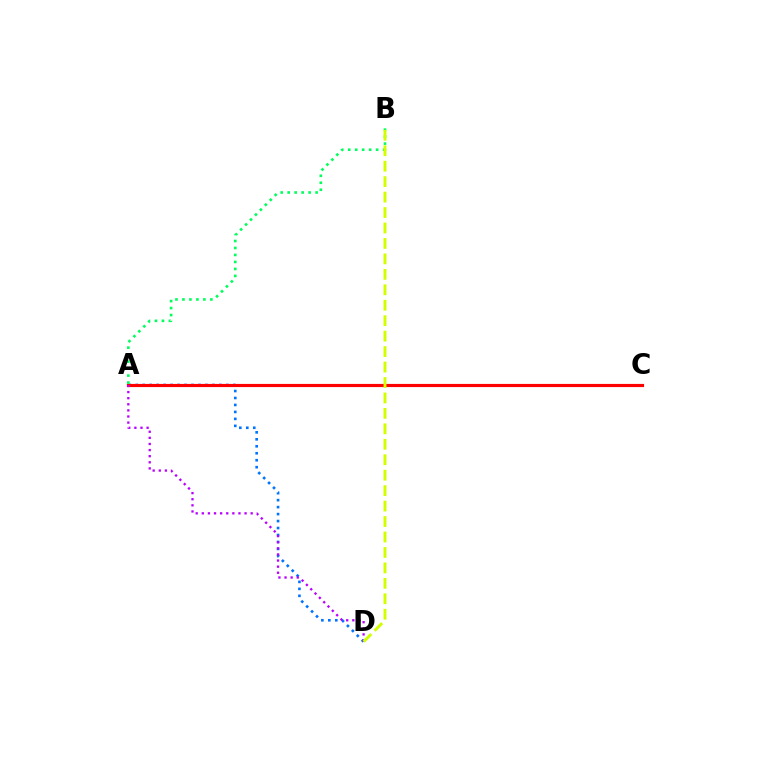{('A', 'D'): [{'color': '#0074ff', 'line_style': 'dotted', 'thickness': 1.89}, {'color': '#b900ff', 'line_style': 'dotted', 'thickness': 1.66}], ('A', 'C'): [{'color': '#ff0000', 'line_style': 'solid', 'thickness': 2.28}], ('A', 'B'): [{'color': '#00ff5c', 'line_style': 'dotted', 'thickness': 1.9}], ('B', 'D'): [{'color': '#d1ff00', 'line_style': 'dashed', 'thickness': 2.1}]}